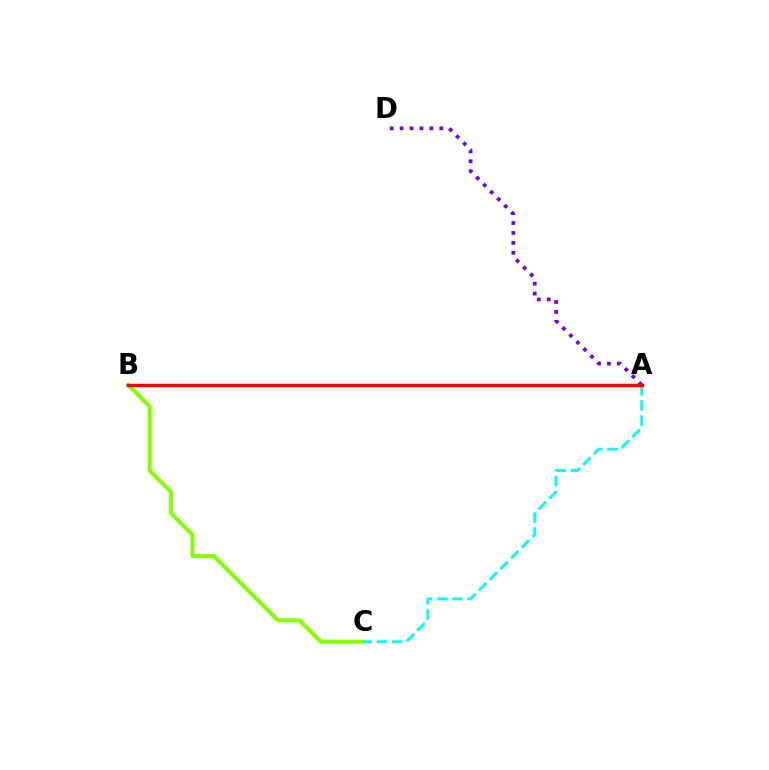{('B', 'C'): [{'color': '#84ff00', 'line_style': 'solid', 'thickness': 2.91}], ('A', 'C'): [{'color': '#00fff6', 'line_style': 'dashed', 'thickness': 2.05}], ('A', 'D'): [{'color': '#7200ff', 'line_style': 'dotted', 'thickness': 2.7}], ('A', 'B'): [{'color': '#ff0000', 'line_style': 'solid', 'thickness': 2.5}]}